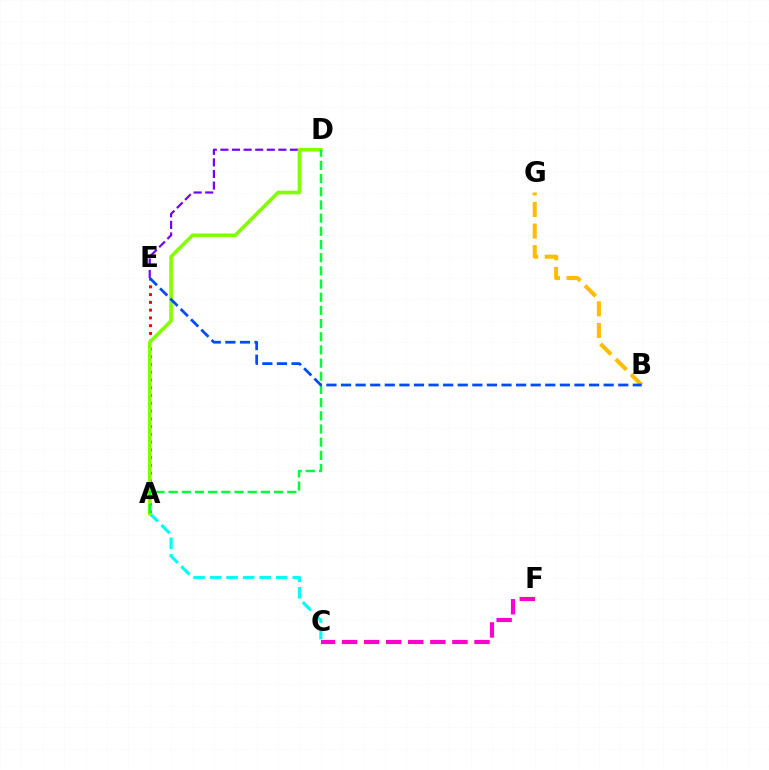{('D', 'E'): [{'color': '#7200ff', 'line_style': 'dashed', 'thickness': 1.58}], ('A', 'E'): [{'color': '#ff0000', 'line_style': 'dotted', 'thickness': 2.11}], ('A', 'C'): [{'color': '#00fff6', 'line_style': 'dashed', 'thickness': 2.25}], ('C', 'F'): [{'color': '#ff00cf', 'line_style': 'dashed', 'thickness': 3.0}], ('A', 'D'): [{'color': '#84ff00', 'line_style': 'solid', 'thickness': 2.6}, {'color': '#00ff39', 'line_style': 'dashed', 'thickness': 1.79}], ('B', 'G'): [{'color': '#ffbd00', 'line_style': 'dashed', 'thickness': 2.93}], ('B', 'E'): [{'color': '#004bff', 'line_style': 'dashed', 'thickness': 1.98}]}